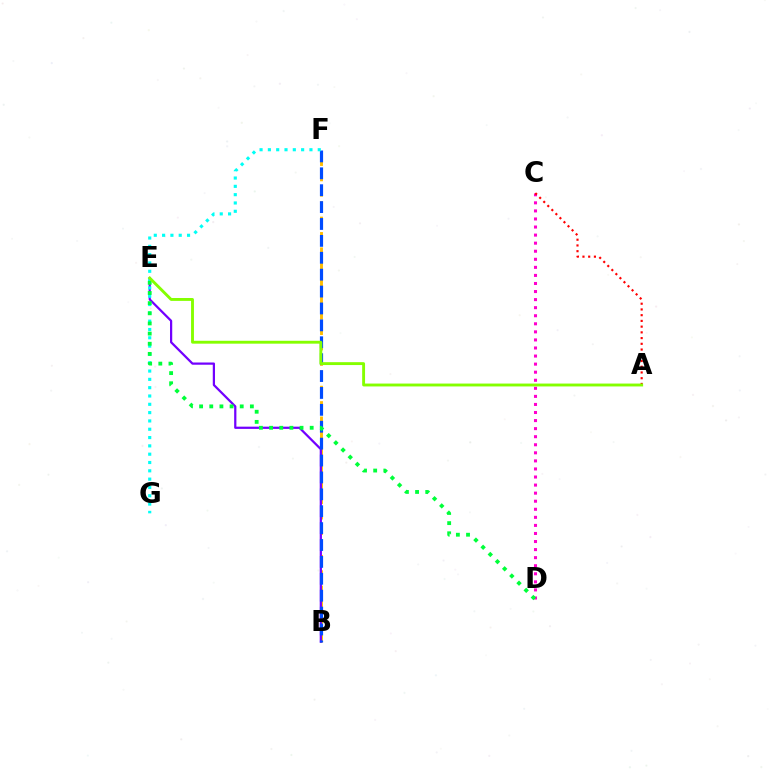{('B', 'F'): [{'color': '#ffbd00', 'line_style': 'dashed', 'thickness': 2.09}, {'color': '#004bff', 'line_style': 'dashed', 'thickness': 2.3}], ('C', 'D'): [{'color': '#ff00cf', 'line_style': 'dotted', 'thickness': 2.19}], ('B', 'E'): [{'color': '#7200ff', 'line_style': 'solid', 'thickness': 1.61}], ('F', 'G'): [{'color': '#00fff6', 'line_style': 'dotted', 'thickness': 2.26}], ('A', 'C'): [{'color': '#ff0000', 'line_style': 'dotted', 'thickness': 1.56}], ('D', 'E'): [{'color': '#00ff39', 'line_style': 'dotted', 'thickness': 2.76}], ('A', 'E'): [{'color': '#84ff00', 'line_style': 'solid', 'thickness': 2.08}]}